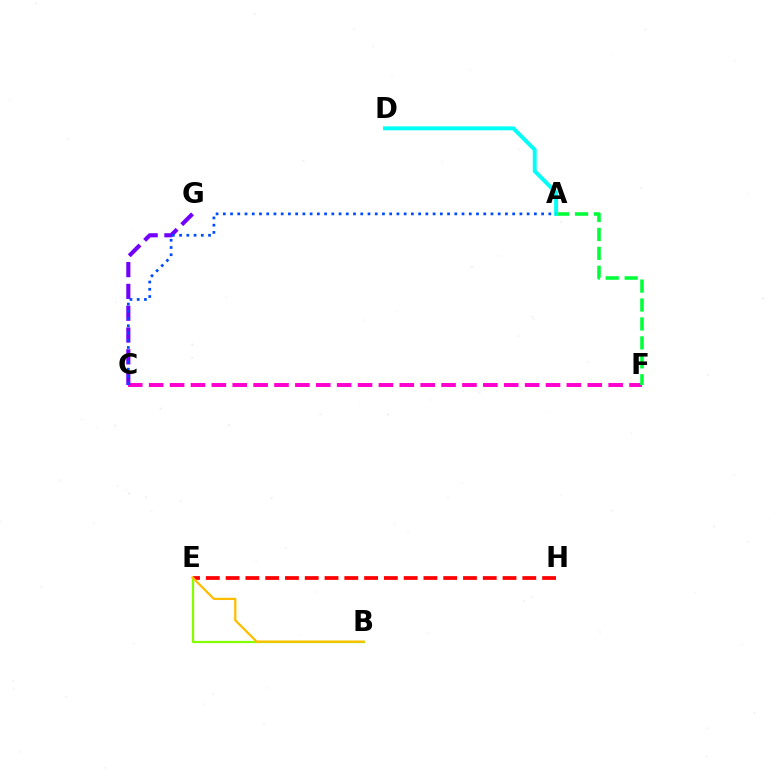{('E', 'H'): [{'color': '#ff0000', 'line_style': 'dashed', 'thickness': 2.69}], ('C', 'F'): [{'color': '#ff00cf', 'line_style': 'dashed', 'thickness': 2.84}], ('A', 'F'): [{'color': '#00ff39', 'line_style': 'dashed', 'thickness': 2.57}], ('A', 'D'): [{'color': '#00fff6', 'line_style': 'solid', 'thickness': 2.82}], ('C', 'G'): [{'color': '#7200ff', 'line_style': 'dashed', 'thickness': 2.96}], ('B', 'E'): [{'color': '#84ff00', 'line_style': 'solid', 'thickness': 1.62}, {'color': '#ffbd00', 'line_style': 'solid', 'thickness': 1.62}], ('A', 'C'): [{'color': '#004bff', 'line_style': 'dotted', 'thickness': 1.97}]}